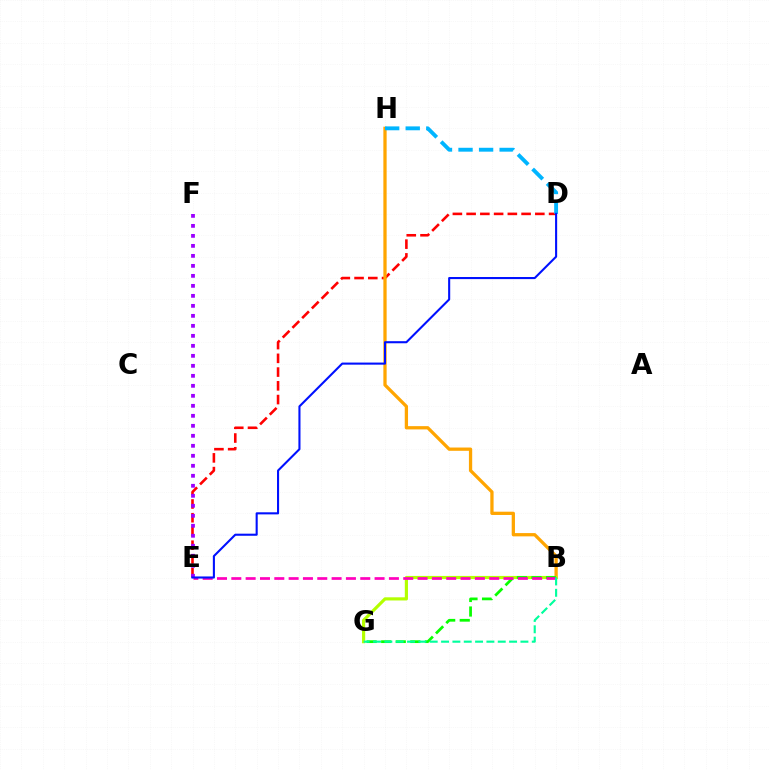{('D', 'E'): [{'color': '#ff0000', 'line_style': 'dashed', 'thickness': 1.87}, {'color': '#0010ff', 'line_style': 'solid', 'thickness': 1.51}], ('B', 'H'): [{'color': '#ffa500', 'line_style': 'solid', 'thickness': 2.36}], ('E', 'F'): [{'color': '#9b00ff', 'line_style': 'dotted', 'thickness': 2.72}], ('B', 'G'): [{'color': '#b3ff00', 'line_style': 'solid', 'thickness': 2.27}, {'color': '#08ff00', 'line_style': 'dashed', 'thickness': 1.98}, {'color': '#00ff9d', 'line_style': 'dashed', 'thickness': 1.54}], ('B', 'E'): [{'color': '#ff00bd', 'line_style': 'dashed', 'thickness': 1.95}], ('D', 'H'): [{'color': '#00b5ff', 'line_style': 'dashed', 'thickness': 2.79}]}